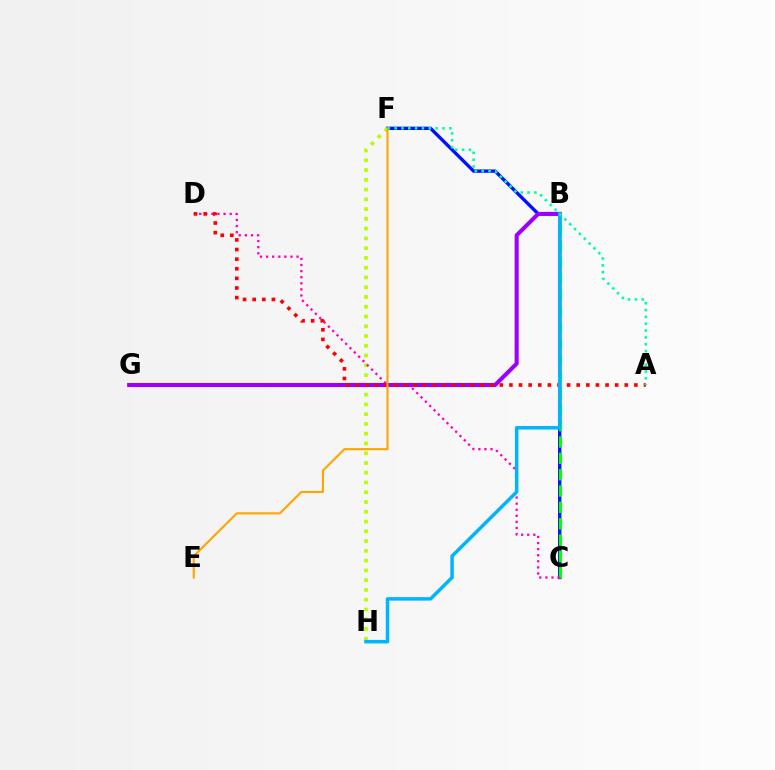{('C', 'F'): [{'color': '#0010ff', 'line_style': 'solid', 'thickness': 2.41}], ('B', 'C'): [{'color': '#08ff00', 'line_style': 'dashed', 'thickness': 2.22}], ('F', 'H'): [{'color': '#b3ff00', 'line_style': 'dotted', 'thickness': 2.65}], ('C', 'D'): [{'color': '#ff00bd', 'line_style': 'dotted', 'thickness': 1.66}], ('B', 'G'): [{'color': '#9b00ff', 'line_style': 'solid', 'thickness': 2.92}], ('A', 'D'): [{'color': '#ff0000', 'line_style': 'dotted', 'thickness': 2.61}], ('B', 'H'): [{'color': '#00b5ff', 'line_style': 'solid', 'thickness': 2.51}], ('E', 'F'): [{'color': '#ffa500', 'line_style': 'solid', 'thickness': 1.53}], ('A', 'F'): [{'color': '#00ff9d', 'line_style': 'dotted', 'thickness': 1.86}]}